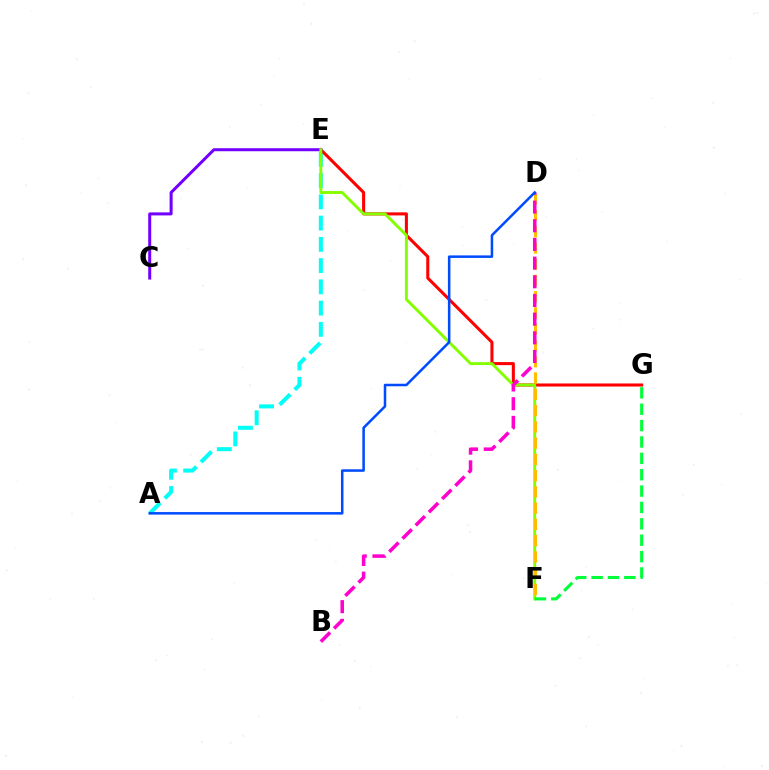{('A', 'E'): [{'color': '#00fff6', 'line_style': 'dashed', 'thickness': 2.89}], ('E', 'G'): [{'color': '#ff0000', 'line_style': 'solid', 'thickness': 2.2}], ('C', 'E'): [{'color': '#7200ff', 'line_style': 'solid', 'thickness': 2.18}], ('E', 'F'): [{'color': '#84ff00', 'line_style': 'solid', 'thickness': 2.11}], ('F', 'G'): [{'color': '#00ff39', 'line_style': 'dashed', 'thickness': 2.22}], ('D', 'F'): [{'color': '#ffbd00', 'line_style': 'dashed', 'thickness': 2.21}], ('B', 'D'): [{'color': '#ff00cf', 'line_style': 'dashed', 'thickness': 2.54}], ('A', 'D'): [{'color': '#004bff', 'line_style': 'solid', 'thickness': 1.82}]}